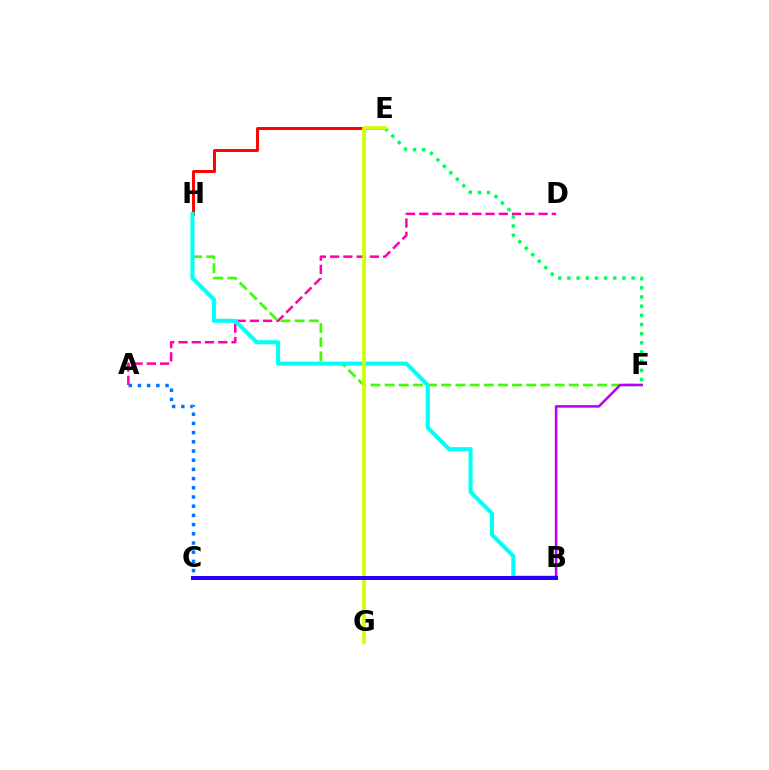{('A', 'D'): [{'color': '#ff00ac', 'line_style': 'dashed', 'thickness': 1.8}], ('B', 'C'): [{'color': '#ff9400', 'line_style': 'solid', 'thickness': 2.13}, {'color': '#2500ff', 'line_style': 'solid', 'thickness': 2.89}], ('A', 'C'): [{'color': '#0074ff', 'line_style': 'dotted', 'thickness': 2.5}], ('E', 'H'): [{'color': '#ff0000', 'line_style': 'solid', 'thickness': 2.11}], ('E', 'F'): [{'color': '#00ff5c', 'line_style': 'dotted', 'thickness': 2.49}], ('F', 'H'): [{'color': '#3dff00', 'line_style': 'dashed', 'thickness': 1.92}], ('B', 'H'): [{'color': '#00fff6', 'line_style': 'solid', 'thickness': 2.92}], ('B', 'F'): [{'color': '#b900ff', 'line_style': 'solid', 'thickness': 1.83}], ('E', 'G'): [{'color': '#d1ff00', 'line_style': 'solid', 'thickness': 2.64}]}